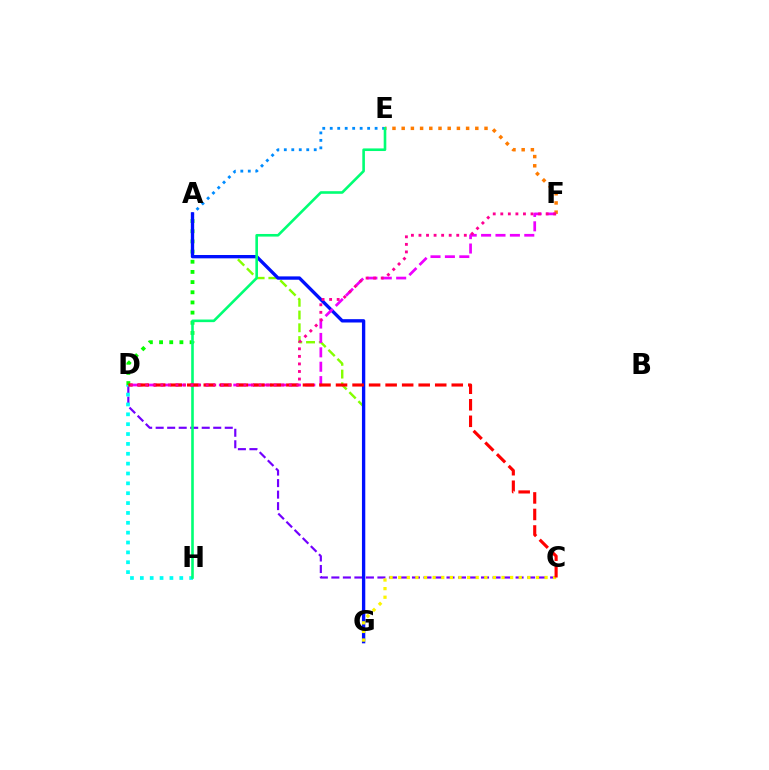{('A', 'E'): [{'color': '#008cff', 'line_style': 'dotted', 'thickness': 2.03}], ('C', 'D'): [{'color': '#7200ff', 'line_style': 'dashed', 'thickness': 1.56}, {'color': '#ff0000', 'line_style': 'dashed', 'thickness': 2.25}], ('E', 'F'): [{'color': '#ff7c00', 'line_style': 'dotted', 'thickness': 2.5}], ('D', 'H'): [{'color': '#00fff6', 'line_style': 'dotted', 'thickness': 2.68}], ('A', 'D'): [{'color': '#08ff00', 'line_style': 'dotted', 'thickness': 2.76}], ('A', 'G'): [{'color': '#84ff00', 'line_style': 'dashed', 'thickness': 1.73}, {'color': '#0010ff', 'line_style': 'solid', 'thickness': 2.41}], ('E', 'H'): [{'color': '#00ff74', 'line_style': 'solid', 'thickness': 1.88}], ('C', 'G'): [{'color': '#fcf500', 'line_style': 'dotted', 'thickness': 2.34}], ('D', 'F'): [{'color': '#ee00ff', 'line_style': 'dashed', 'thickness': 1.96}, {'color': '#ff0094', 'line_style': 'dotted', 'thickness': 2.05}]}